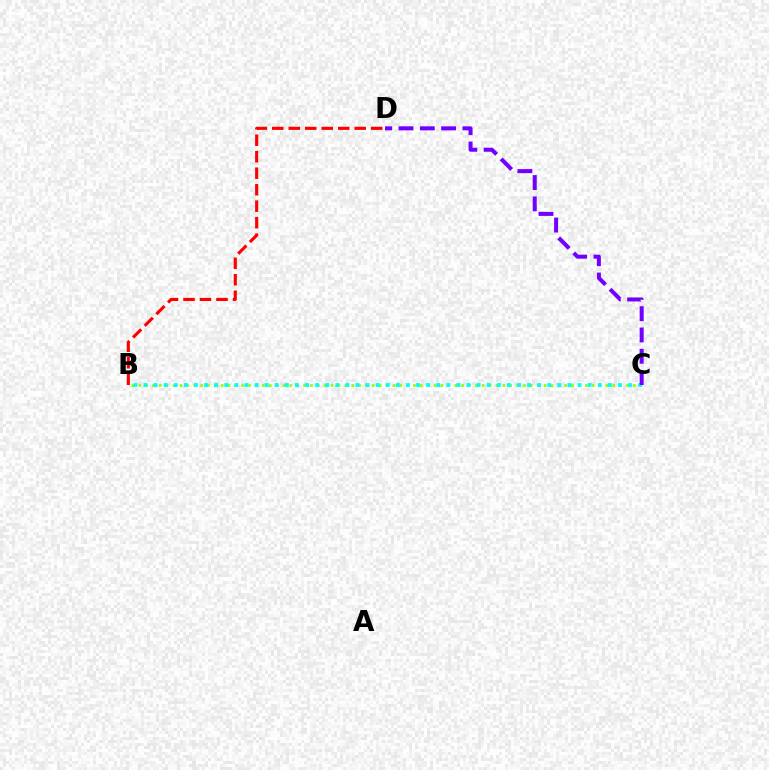{('B', 'C'): [{'color': '#84ff00', 'line_style': 'dotted', 'thickness': 1.87}, {'color': '#00fff6', 'line_style': 'dotted', 'thickness': 2.74}], ('C', 'D'): [{'color': '#7200ff', 'line_style': 'dashed', 'thickness': 2.89}], ('B', 'D'): [{'color': '#ff0000', 'line_style': 'dashed', 'thickness': 2.24}]}